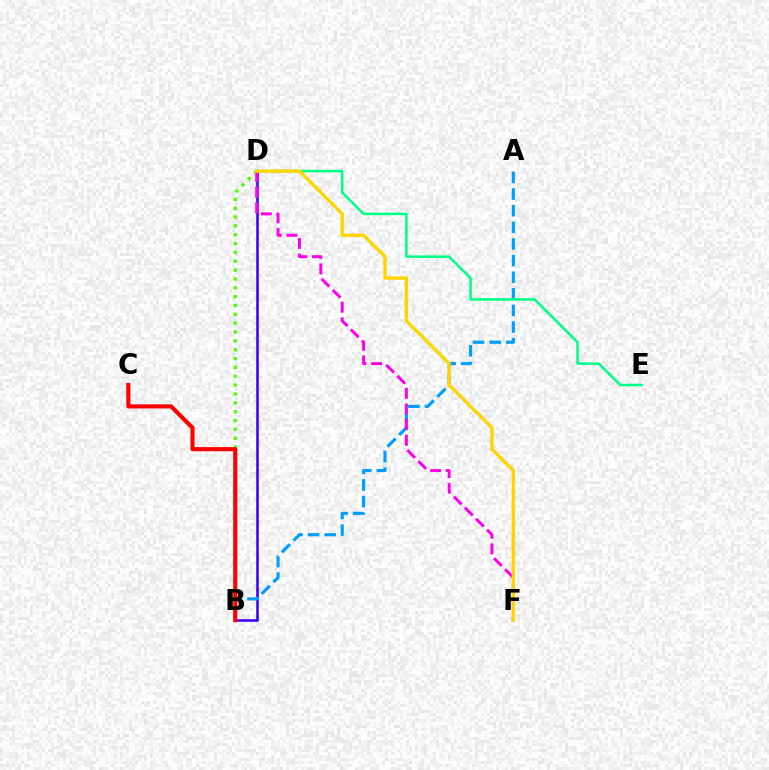{('B', 'D'): [{'color': '#3700ff', 'line_style': 'solid', 'thickness': 1.84}, {'color': '#4fff00', 'line_style': 'dotted', 'thickness': 2.4}], ('A', 'B'): [{'color': '#009eff', 'line_style': 'dashed', 'thickness': 2.26}], ('D', 'E'): [{'color': '#00ff86', 'line_style': 'solid', 'thickness': 1.81}], ('D', 'F'): [{'color': '#ff00ed', 'line_style': 'dashed', 'thickness': 2.13}, {'color': '#ffd500', 'line_style': 'solid', 'thickness': 2.41}], ('B', 'C'): [{'color': '#ff0000', 'line_style': 'solid', 'thickness': 2.96}]}